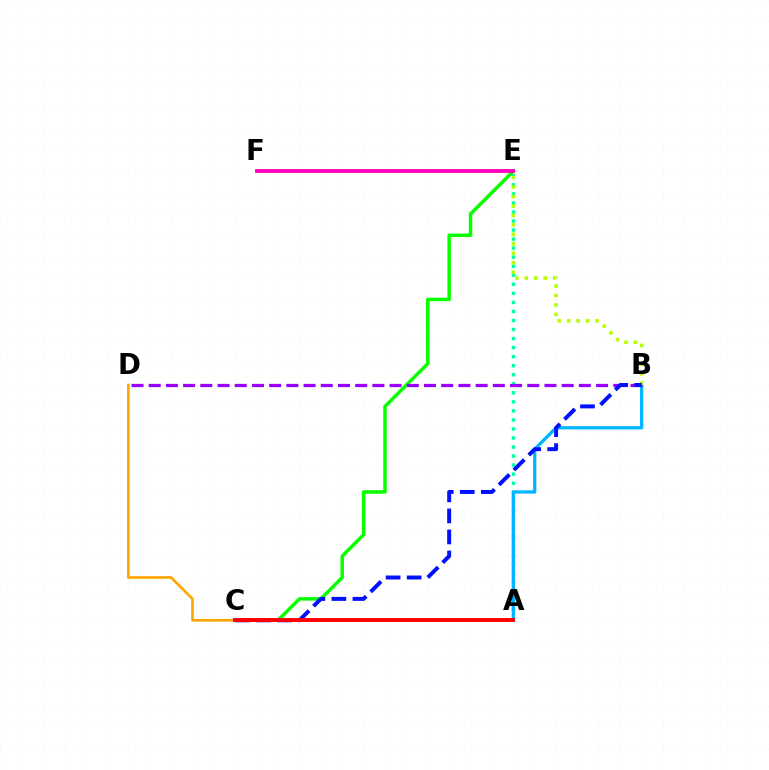{('A', 'E'): [{'color': '#00ff9d', 'line_style': 'dotted', 'thickness': 2.46}], ('A', 'B'): [{'color': '#00b5ff', 'line_style': 'solid', 'thickness': 2.36}], ('C', 'E'): [{'color': '#08ff00', 'line_style': 'solid', 'thickness': 2.51}], ('B', 'D'): [{'color': '#9b00ff', 'line_style': 'dashed', 'thickness': 2.34}], ('B', 'E'): [{'color': '#b3ff00', 'line_style': 'dotted', 'thickness': 2.57}], ('B', 'C'): [{'color': '#0010ff', 'line_style': 'dashed', 'thickness': 2.86}], ('C', 'D'): [{'color': '#ffa500', 'line_style': 'solid', 'thickness': 1.91}], ('E', 'F'): [{'color': '#ff00bd', 'line_style': 'solid', 'thickness': 2.76}], ('A', 'C'): [{'color': '#ff0000', 'line_style': 'solid', 'thickness': 2.8}]}